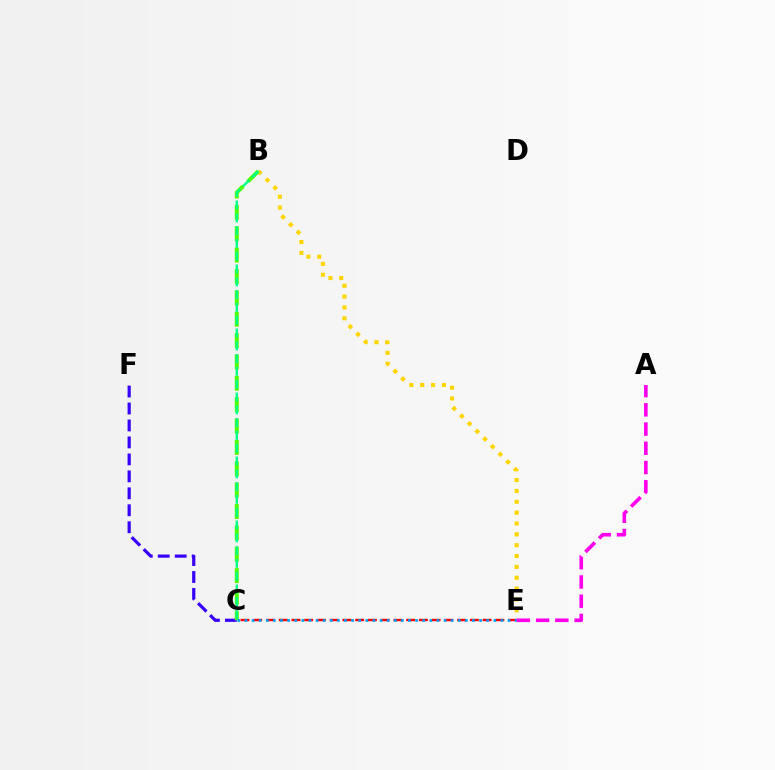{('B', 'E'): [{'color': '#ffd500', 'line_style': 'dotted', 'thickness': 2.95}], ('C', 'F'): [{'color': '#3700ff', 'line_style': 'dashed', 'thickness': 2.3}], ('B', 'C'): [{'color': '#4fff00', 'line_style': 'dashed', 'thickness': 2.9}, {'color': '#00ff86', 'line_style': 'dashed', 'thickness': 1.74}], ('C', 'E'): [{'color': '#ff0000', 'line_style': 'dashed', 'thickness': 1.73}, {'color': '#009eff', 'line_style': 'dotted', 'thickness': 1.93}], ('A', 'E'): [{'color': '#ff00ed', 'line_style': 'dashed', 'thickness': 2.61}]}